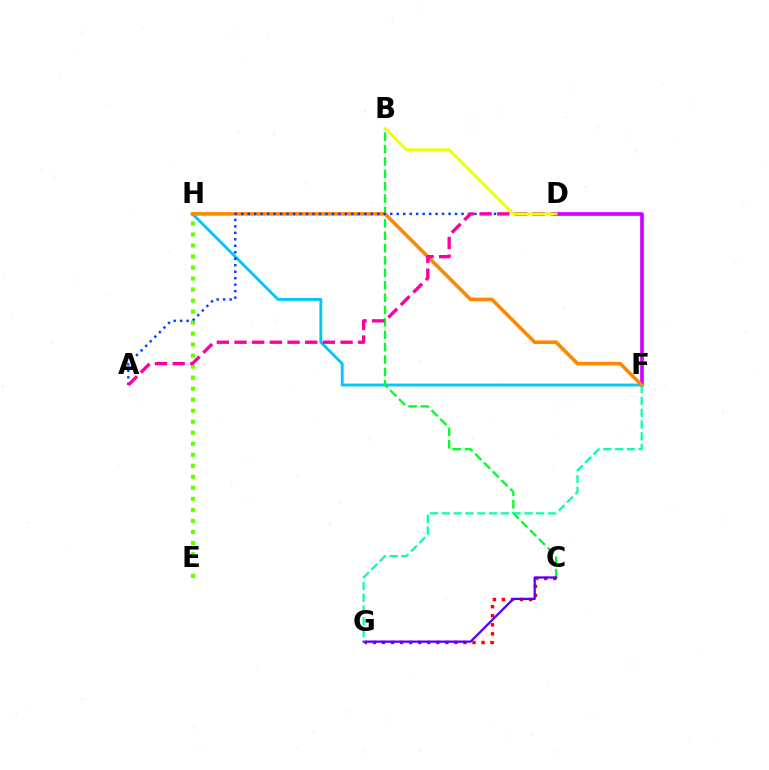{('F', 'H'): [{'color': '#00c7ff', 'line_style': 'solid', 'thickness': 2.05}, {'color': '#ff8800', 'line_style': 'solid', 'thickness': 2.59}], ('C', 'G'): [{'color': '#ff0000', 'line_style': 'dotted', 'thickness': 2.46}, {'color': '#4f00ff', 'line_style': 'solid', 'thickness': 1.63}], ('E', 'H'): [{'color': '#66ff00', 'line_style': 'dotted', 'thickness': 2.99}], ('D', 'F'): [{'color': '#d600ff', 'line_style': 'solid', 'thickness': 2.66}], ('B', 'C'): [{'color': '#00ff27', 'line_style': 'dashed', 'thickness': 1.68}], ('A', 'D'): [{'color': '#003fff', 'line_style': 'dotted', 'thickness': 1.76}, {'color': '#ff00a0', 'line_style': 'dashed', 'thickness': 2.4}], ('B', 'D'): [{'color': '#eeff00', 'line_style': 'solid', 'thickness': 1.97}], ('F', 'G'): [{'color': '#00ffaf', 'line_style': 'dashed', 'thickness': 1.6}]}